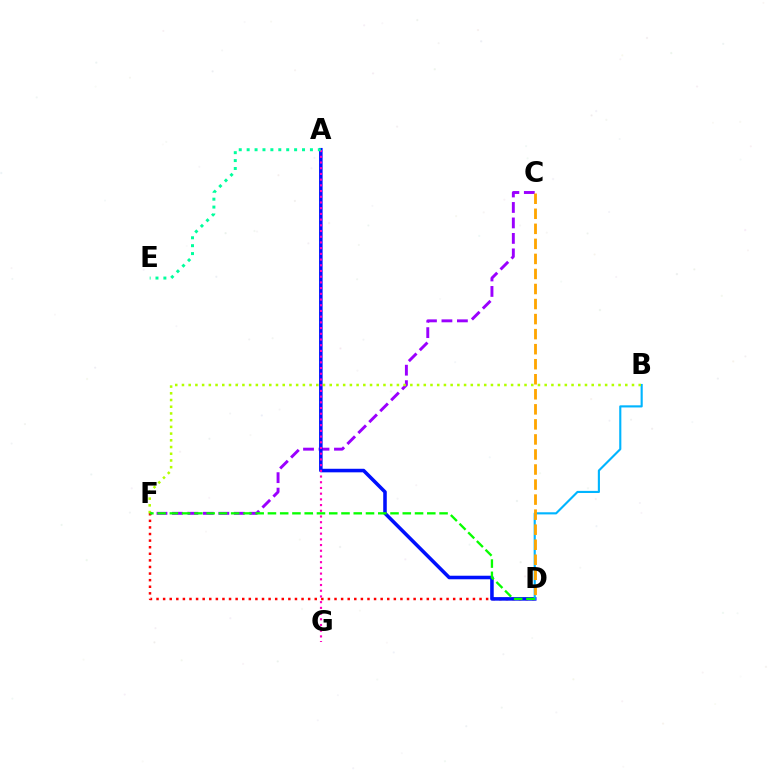{('C', 'F'): [{'color': '#9b00ff', 'line_style': 'dashed', 'thickness': 2.1}], ('D', 'F'): [{'color': '#ff0000', 'line_style': 'dotted', 'thickness': 1.79}, {'color': '#08ff00', 'line_style': 'dashed', 'thickness': 1.67}], ('A', 'D'): [{'color': '#0010ff', 'line_style': 'solid', 'thickness': 2.56}], ('A', 'G'): [{'color': '#ff00bd', 'line_style': 'dotted', 'thickness': 1.55}], ('B', 'D'): [{'color': '#00b5ff', 'line_style': 'solid', 'thickness': 1.53}], ('B', 'F'): [{'color': '#b3ff00', 'line_style': 'dotted', 'thickness': 1.83}], ('A', 'E'): [{'color': '#00ff9d', 'line_style': 'dotted', 'thickness': 2.15}], ('C', 'D'): [{'color': '#ffa500', 'line_style': 'dashed', 'thickness': 2.04}]}